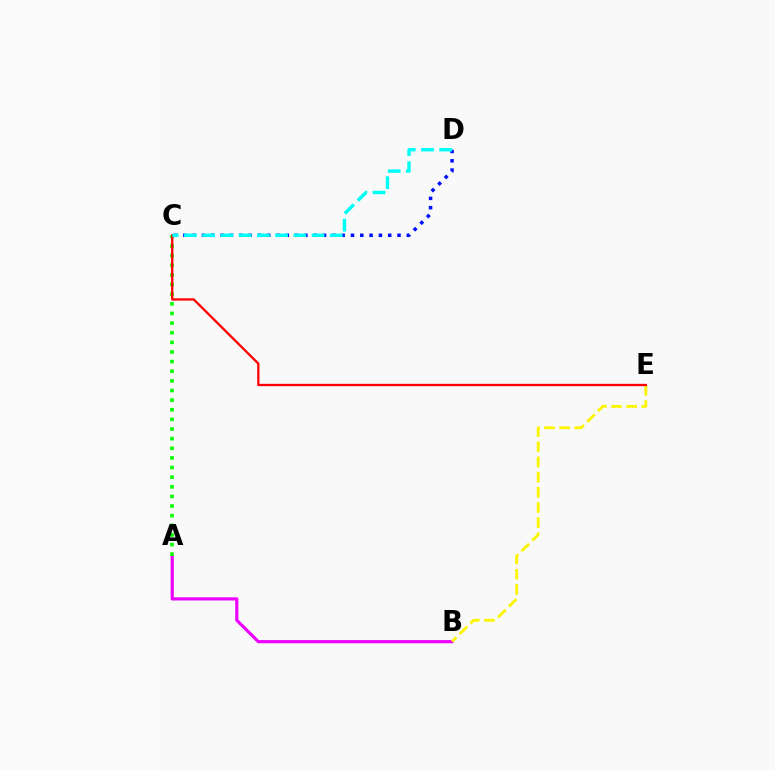{('A', 'B'): [{'color': '#ee00ff', 'line_style': 'solid', 'thickness': 2.28}], ('C', 'D'): [{'color': '#0010ff', 'line_style': 'dotted', 'thickness': 2.53}, {'color': '#00fff6', 'line_style': 'dashed', 'thickness': 2.48}], ('A', 'C'): [{'color': '#08ff00', 'line_style': 'dotted', 'thickness': 2.62}], ('B', 'E'): [{'color': '#fcf500', 'line_style': 'dashed', 'thickness': 2.06}], ('C', 'E'): [{'color': '#ff0000', 'line_style': 'solid', 'thickness': 1.66}]}